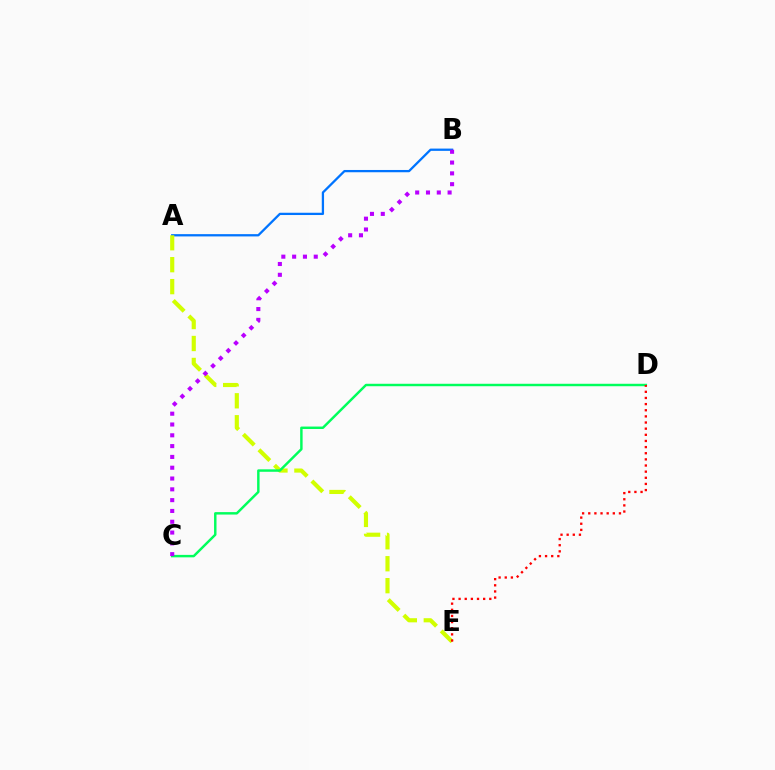{('A', 'B'): [{'color': '#0074ff', 'line_style': 'solid', 'thickness': 1.64}], ('A', 'E'): [{'color': '#d1ff00', 'line_style': 'dashed', 'thickness': 2.98}], ('C', 'D'): [{'color': '#00ff5c', 'line_style': 'solid', 'thickness': 1.76}], ('B', 'C'): [{'color': '#b900ff', 'line_style': 'dotted', 'thickness': 2.94}], ('D', 'E'): [{'color': '#ff0000', 'line_style': 'dotted', 'thickness': 1.67}]}